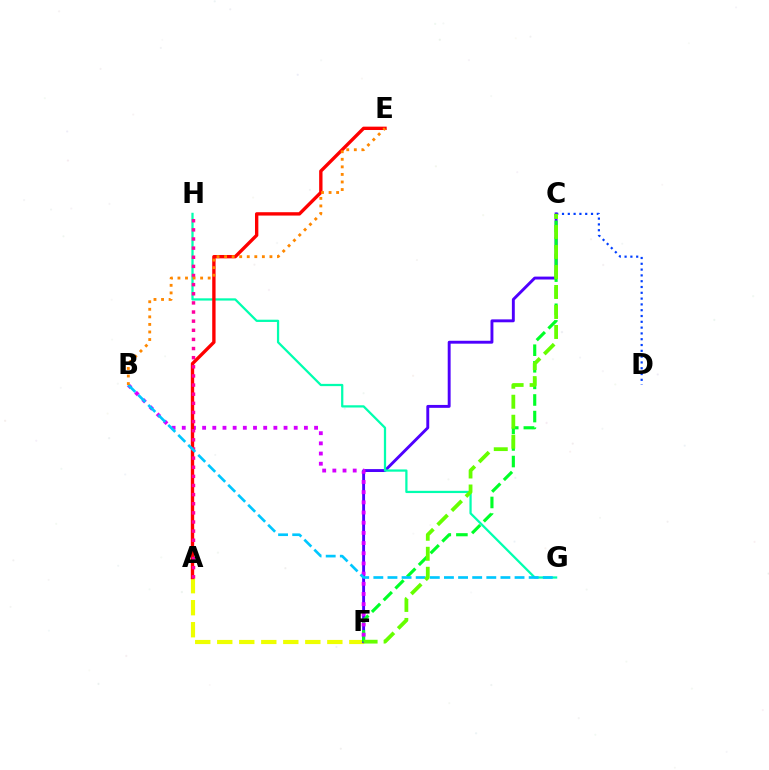{('A', 'F'): [{'color': '#eeff00', 'line_style': 'dashed', 'thickness': 2.99}], ('C', 'D'): [{'color': '#003fff', 'line_style': 'dotted', 'thickness': 1.58}], ('C', 'F'): [{'color': '#4f00ff', 'line_style': 'solid', 'thickness': 2.09}, {'color': '#00ff27', 'line_style': 'dashed', 'thickness': 2.25}, {'color': '#66ff00', 'line_style': 'dashed', 'thickness': 2.72}], ('B', 'F'): [{'color': '#d600ff', 'line_style': 'dotted', 'thickness': 2.76}], ('G', 'H'): [{'color': '#00ffaf', 'line_style': 'solid', 'thickness': 1.62}], ('A', 'E'): [{'color': '#ff0000', 'line_style': 'solid', 'thickness': 2.42}], ('A', 'H'): [{'color': '#ff00a0', 'line_style': 'dotted', 'thickness': 2.48}], ('B', 'G'): [{'color': '#00c7ff', 'line_style': 'dashed', 'thickness': 1.92}], ('B', 'E'): [{'color': '#ff8800', 'line_style': 'dotted', 'thickness': 2.05}]}